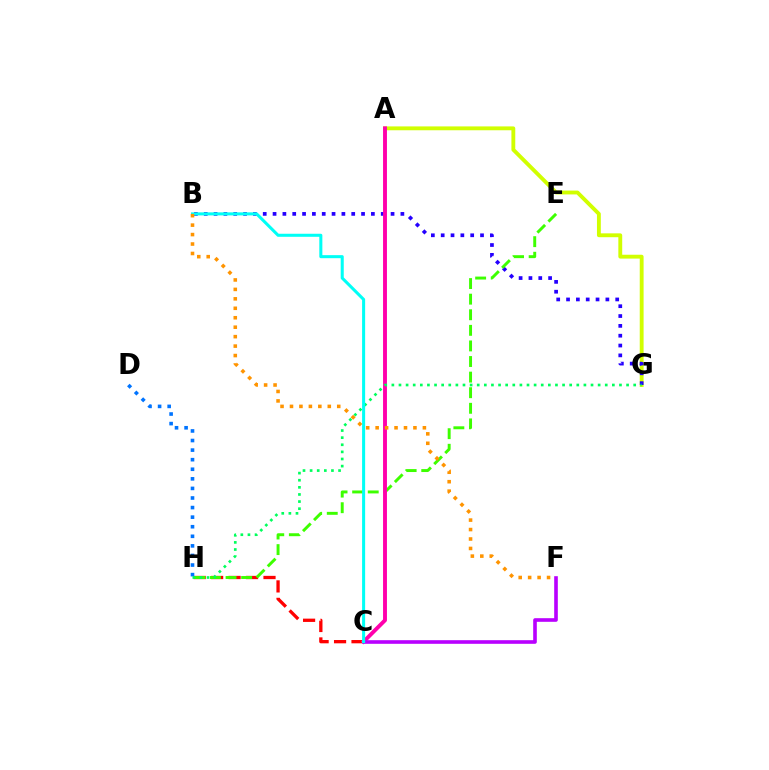{('A', 'G'): [{'color': '#d1ff00', 'line_style': 'solid', 'thickness': 2.78}], ('C', 'H'): [{'color': '#ff0000', 'line_style': 'dashed', 'thickness': 2.37}], ('D', 'H'): [{'color': '#0074ff', 'line_style': 'dotted', 'thickness': 2.6}], ('B', 'G'): [{'color': '#2500ff', 'line_style': 'dotted', 'thickness': 2.67}], ('E', 'H'): [{'color': '#3dff00', 'line_style': 'dashed', 'thickness': 2.12}], ('A', 'C'): [{'color': '#ff00ac', 'line_style': 'solid', 'thickness': 2.81}], ('C', 'F'): [{'color': '#b900ff', 'line_style': 'solid', 'thickness': 2.61}], ('G', 'H'): [{'color': '#00ff5c', 'line_style': 'dotted', 'thickness': 1.93}], ('B', 'C'): [{'color': '#00fff6', 'line_style': 'solid', 'thickness': 2.19}], ('B', 'F'): [{'color': '#ff9400', 'line_style': 'dotted', 'thickness': 2.57}]}